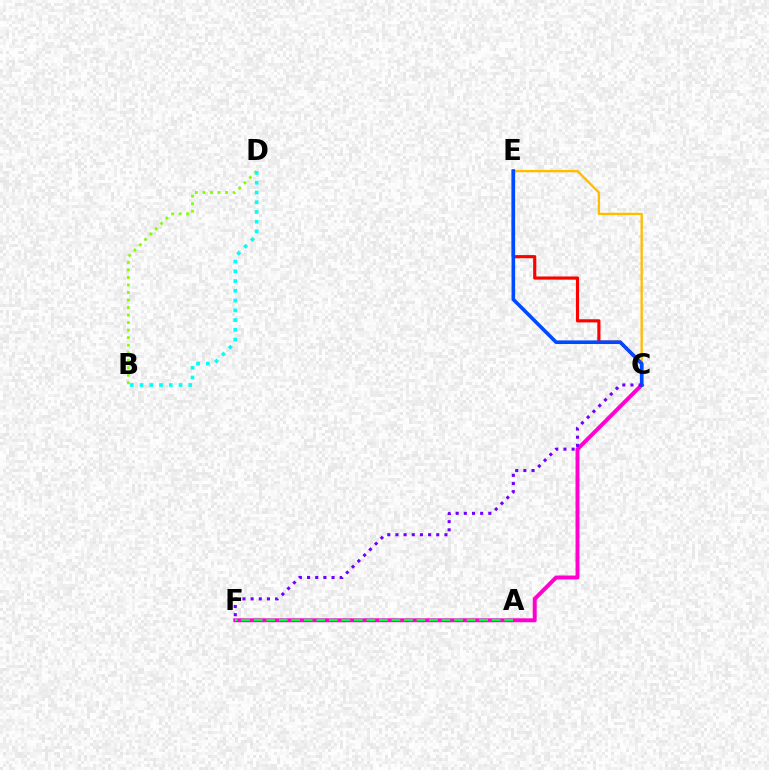{('B', 'D'): [{'color': '#84ff00', 'line_style': 'dotted', 'thickness': 2.04}, {'color': '#00fff6', 'line_style': 'dotted', 'thickness': 2.65}], ('C', 'F'): [{'color': '#ff00cf', 'line_style': 'solid', 'thickness': 2.84}, {'color': '#7200ff', 'line_style': 'dotted', 'thickness': 2.22}], ('C', 'E'): [{'color': '#ff0000', 'line_style': 'solid', 'thickness': 2.27}, {'color': '#ffbd00', 'line_style': 'solid', 'thickness': 1.69}, {'color': '#004bff', 'line_style': 'solid', 'thickness': 2.59}], ('A', 'F'): [{'color': '#00ff39', 'line_style': 'dashed', 'thickness': 1.7}]}